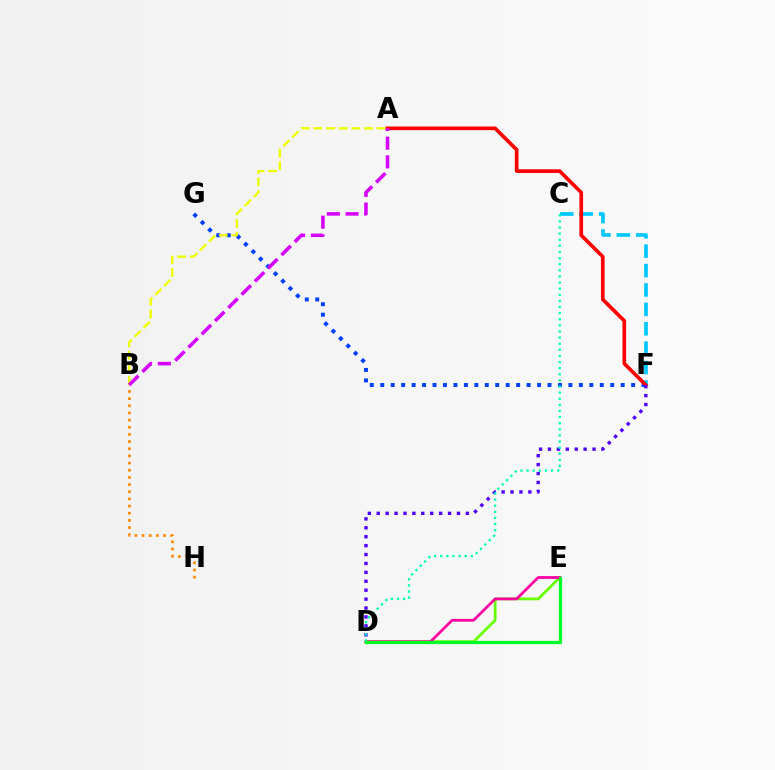{('F', 'G'): [{'color': '#003fff', 'line_style': 'dotted', 'thickness': 2.84}], ('B', 'H'): [{'color': '#ff8800', 'line_style': 'dotted', 'thickness': 1.95}], ('C', 'F'): [{'color': '#00c7ff', 'line_style': 'dashed', 'thickness': 2.64}], ('A', 'B'): [{'color': '#eeff00', 'line_style': 'dashed', 'thickness': 1.71}, {'color': '#d600ff', 'line_style': 'dashed', 'thickness': 2.54}], ('A', 'F'): [{'color': '#ff0000', 'line_style': 'solid', 'thickness': 2.65}], ('D', 'E'): [{'color': '#66ff00', 'line_style': 'solid', 'thickness': 2.0}, {'color': '#ff00a0', 'line_style': 'solid', 'thickness': 1.99}, {'color': '#00ff27', 'line_style': 'solid', 'thickness': 2.33}], ('D', 'F'): [{'color': '#4f00ff', 'line_style': 'dotted', 'thickness': 2.42}], ('C', 'D'): [{'color': '#00ffaf', 'line_style': 'dotted', 'thickness': 1.66}]}